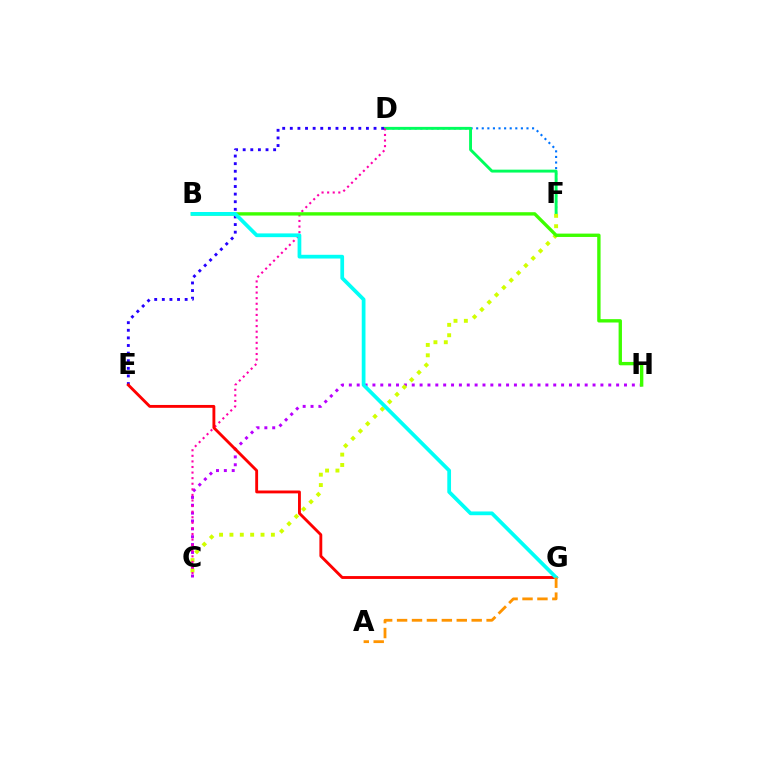{('D', 'F'): [{'color': '#0074ff', 'line_style': 'dotted', 'thickness': 1.52}, {'color': '#00ff5c', 'line_style': 'solid', 'thickness': 2.09}], ('C', 'H'): [{'color': '#b900ff', 'line_style': 'dotted', 'thickness': 2.14}], ('C', 'F'): [{'color': '#d1ff00', 'line_style': 'dotted', 'thickness': 2.82}], ('C', 'D'): [{'color': '#ff00ac', 'line_style': 'dotted', 'thickness': 1.52}], ('D', 'E'): [{'color': '#2500ff', 'line_style': 'dotted', 'thickness': 2.07}], ('B', 'H'): [{'color': '#3dff00', 'line_style': 'solid', 'thickness': 2.42}], ('E', 'G'): [{'color': '#ff0000', 'line_style': 'solid', 'thickness': 2.06}], ('B', 'G'): [{'color': '#00fff6', 'line_style': 'solid', 'thickness': 2.69}], ('A', 'G'): [{'color': '#ff9400', 'line_style': 'dashed', 'thickness': 2.03}]}